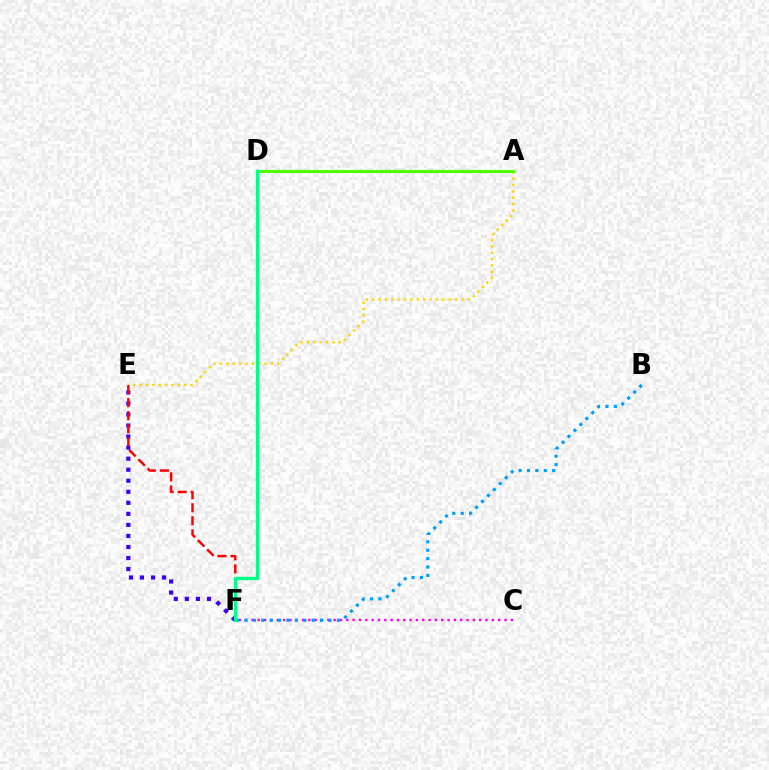{('E', 'F'): [{'color': '#3700ff', 'line_style': 'dotted', 'thickness': 3.0}, {'color': '#ff0000', 'line_style': 'dashed', 'thickness': 1.77}], ('C', 'F'): [{'color': '#ff00ed', 'line_style': 'dotted', 'thickness': 1.72}], ('A', 'E'): [{'color': '#ffd500', 'line_style': 'dotted', 'thickness': 1.73}], ('A', 'D'): [{'color': '#4fff00', 'line_style': 'solid', 'thickness': 2.22}], ('B', 'F'): [{'color': '#009eff', 'line_style': 'dotted', 'thickness': 2.28}], ('D', 'F'): [{'color': '#00ff86', 'line_style': 'solid', 'thickness': 2.42}]}